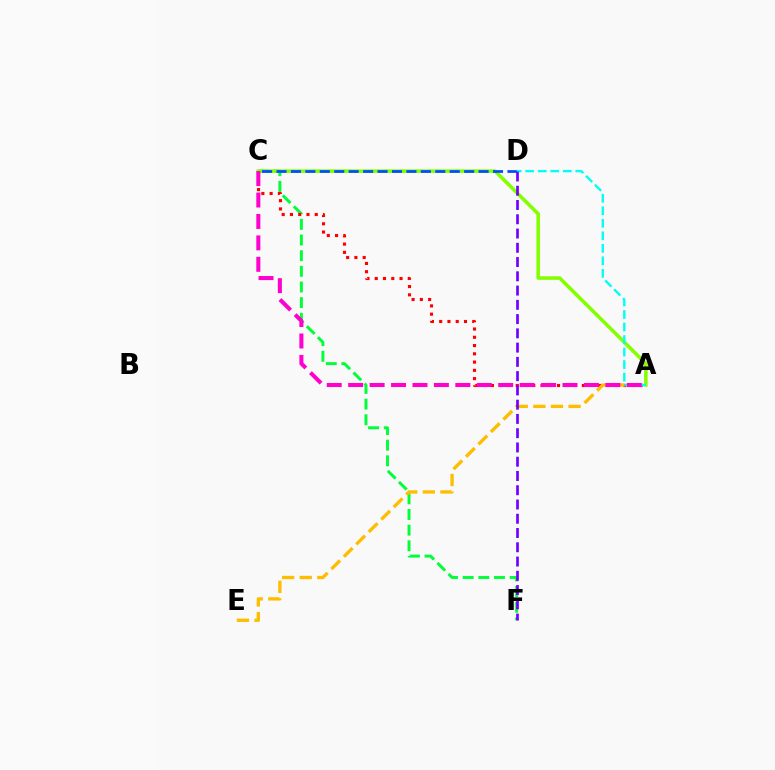{('C', 'F'): [{'color': '#00ff39', 'line_style': 'dashed', 'thickness': 2.13}], ('A', 'C'): [{'color': '#ff0000', 'line_style': 'dotted', 'thickness': 2.25}, {'color': '#84ff00', 'line_style': 'solid', 'thickness': 2.56}, {'color': '#ff00cf', 'line_style': 'dashed', 'thickness': 2.91}], ('A', 'E'): [{'color': '#ffbd00', 'line_style': 'dashed', 'thickness': 2.39}], ('C', 'D'): [{'color': '#004bff', 'line_style': 'dashed', 'thickness': 1.96}], ('A', 'D'): [{'color': '#00fff6', 'line_style': 'dashed', 'thickness': 1.7}], ('D', 'F'): [{'color': '#7200ff', 'line_style': 'dashed', 'thickness': 1.94}]}